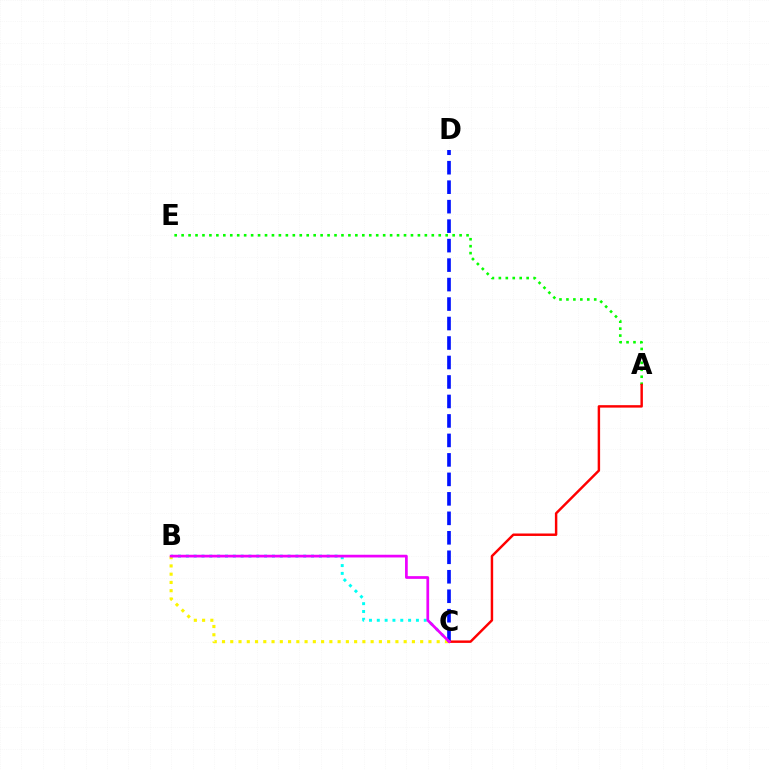{('B', 'C'): [{'color': '#00fff6', 'line_style': 'dotted', 'thickness': 2.13}, {'color': '#fcf500', 'line_style': 'dotted', 'thickness': 2.24}, {'color': '#ee00ff', 'line_style': 'solid', 'thickness': 1.96}], ('A', 'E'): [{'color': '#08ff00', 'line_style': 'dotted', 'thickness': 1.89}], ('C', 'D'): [{'color': '#0010ff', 'line_style': 'dashed', 'thickness': 2.65}], ('A', 'C'): [{'color': '#ff0000', 'line_style': 'solid', 'thickness': 1.77}]}